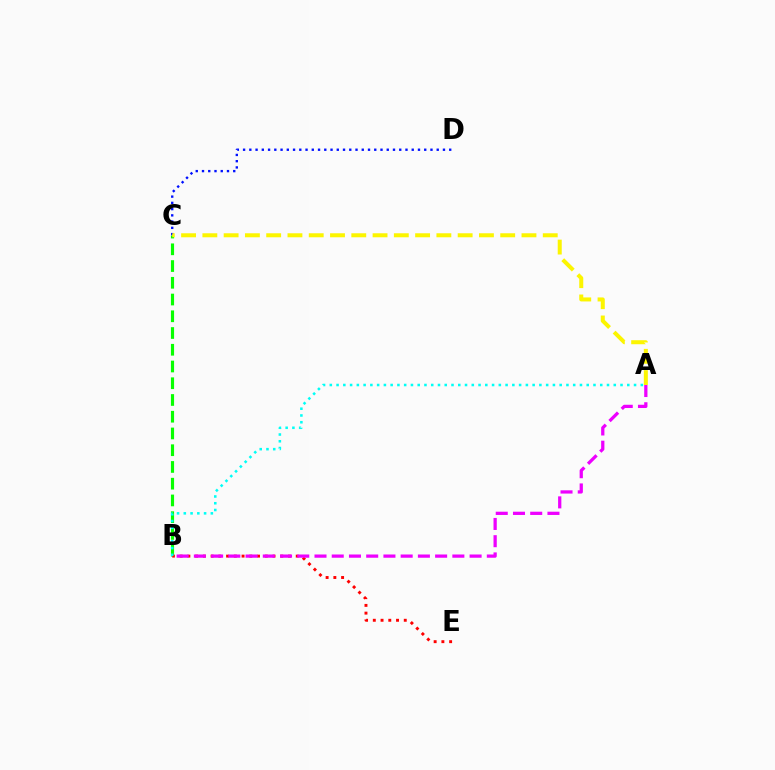{('B', 'C'): [{'color': '#08ff00', 'line_style': 'dashed', 'thickness': 2.27}], ('B', 'E'): [{'color': '#ff0000', 'line_style': 'dotted', 'thickness': 2.1}], ('C', 'D'): [{'color': '#0010ff', 'line_style': 'dotted', 'thickness': 1.7}], ('A', 'B'): [{'color': '#00fff6', 'line_style': 'dotted', 'thickness': 1.84}, {'color': '#ee00ff', 'line_style': 'dashed', 'thickness': 2.34}], ('A', 'C'): [{'color': '#fcf500', 'line_style': 'dashed', 'thickness': 2.89}]}